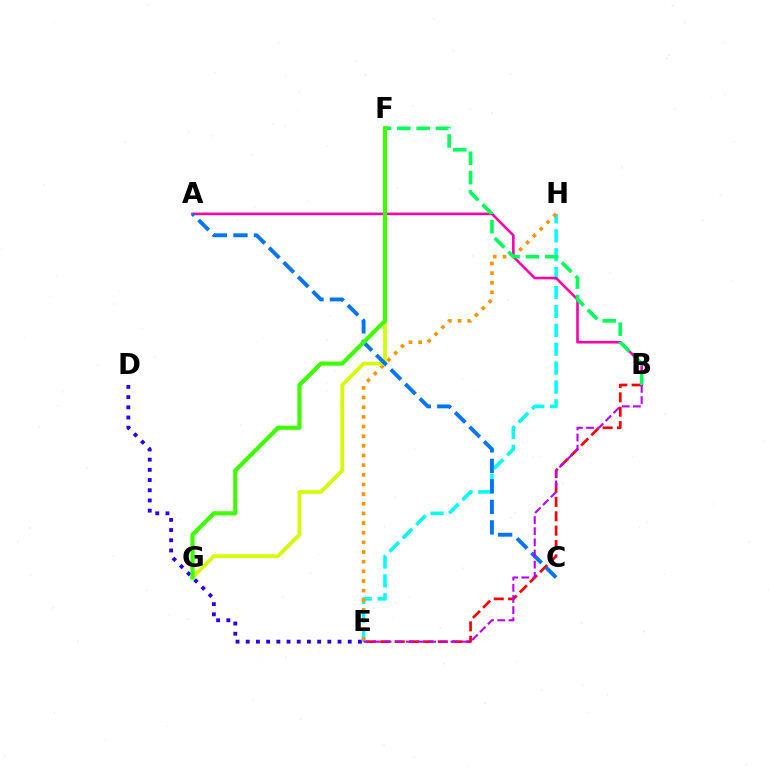{('D', 'E'): [{'color': '#2500ff', 'line_style': 'dotted', 'thickness': 2.77}], ('E', 'H'): [{'color': '#00fff6', 'line_style': 'dashed', 'thickness': 2.57}, {'color': '#ff9400', 'line_style': 'dotted', 'thickness': 2.62}], ('B', 'E'): [{'color': '#ff0000', 'line_style': 'dashed', 'thickness': 1.95}, {'color': '#b900ff', 'line_style': 'dashed', 'thickness': 1.51}], ('A', 'B'): [{'color': '#ff00ac', 'line_style': 'solid', 'thickness': 1.87}], ('F', 'G'): [{'color': '#d1ff00', 'line_style': 'solid', 'thickness': 2.68}, {'color': '#3dff00', 'line_style': 'solid', 'thickness': 2.99}], ('B', 'F'): [{'color': '#00ff5c', 'line_style': 'dashed', 'thickness': 2.63}], ('A', 'C'): [{'color': '#0074ff', 'line_style': 'dashed', 'thickness': 2.79}]}